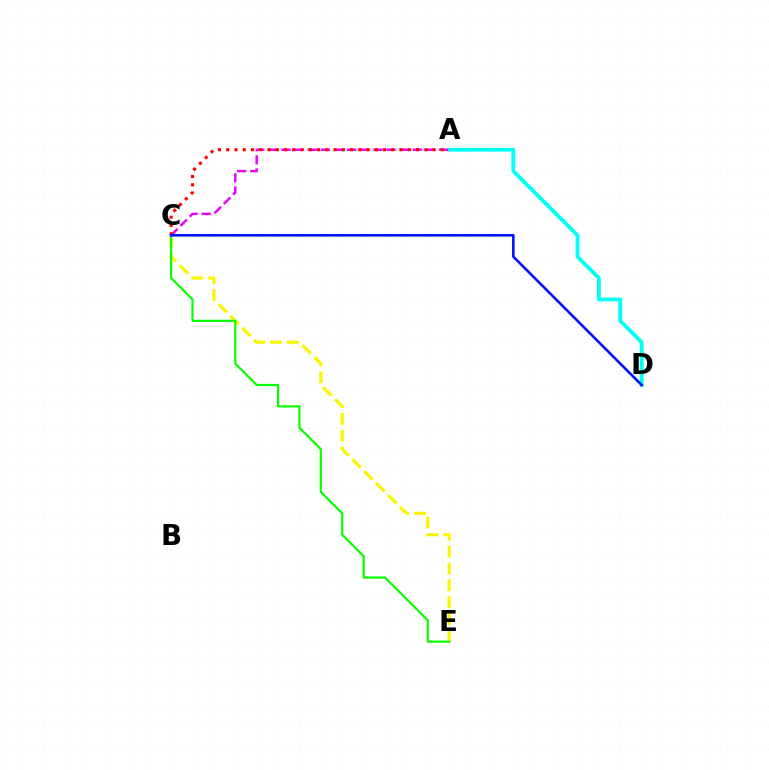{('A', 'D'): [{'color': '#00fff6', 'line_style': 'solid', 'thickness': 2.72}], ('C', 'E'): [{'color': '#fcf500', 'line_style': 'dashed', 'thickness': 2.29}, {'color': '#08ff00', 'line_style': 'solid', 'thickness': 1.58}], ('A', 'C'): [{'color': '#ee00ff', 'line_style': 'dashed', 'thickness': 1.78}, {'color': '#ff0000', 'line_style': 'dotted', 'thickness': 2.24}], ('C', 'D'): [{'color': '#0010ff', 'line_style': 'solid', 'thickness': 1.87}]}